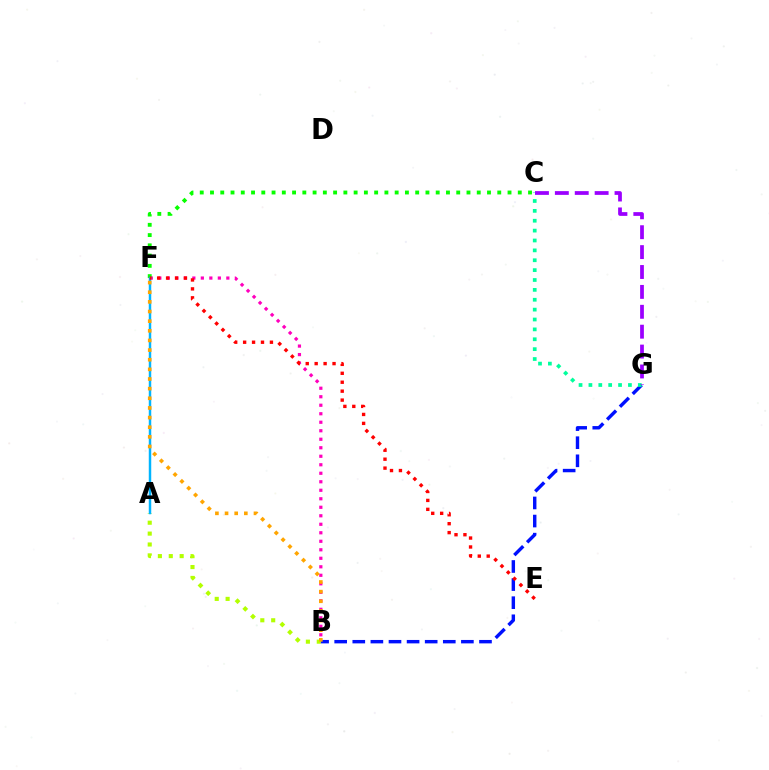{('A', 'B'): [{'color': '#b3ff00', 'line_style': 'dotted', 'thickness': 2.96}], ('B', 'F'): [{'color': '#ff00bd', 'line_style': 'dotted', 'thickness': 2.31}, {'color': '#ffa500', 'line_style': 'dotted', 'thickness': 2.62}], ('C', 'F'): [{'color': '#08ff00', 'line_style': 'dotted', 'thickness': 2.79}], ('A', 'F'): [{'color': '#00b5ff', 'line_style': 'solid', 'thickness': 1.78}], ('B', 'G'): [{'color': '#0010ff', 'line_style': 'dashed', 'thickness': 2.46}], ('E', 'F'): [{'color': '#ff0000', 'line_style': 'dotted', 'thickness': 2.43}], ('C', 'G'): [{'color': '#00ff9d', 'line_style': 'dotted', 'thickness': 2.68}, {'color': '#9b00ff', 'line_style': 'dashed', 'thickness': 2.7}]}